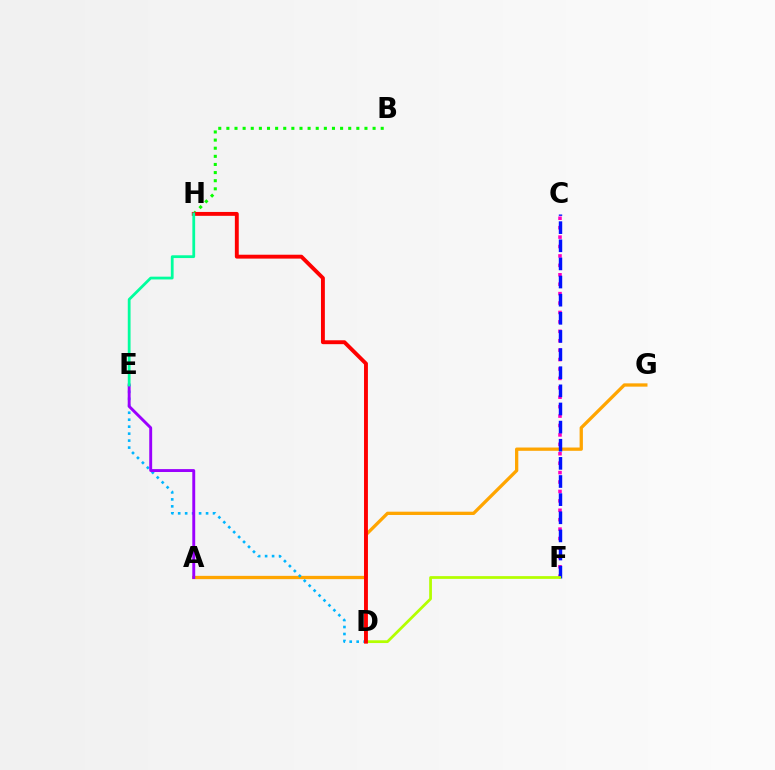{('A', 'G'): [{'color': '#ffa500', 'line_style': 'solid', 'thickness': 2.37}], ('B', 'H'): [{'color': '#08ff00', 'line_style': 'dotted', 'thickness': 2.21}], ('C', 'F'): [{'color': '#ff00bd', 'line_style': 'dotted', 'thickness': 2.56}, {'color': '#0010ff', 'line_style': 'dashed', 'thickness': 2.46}], ('D', 'E'): [{'color': '#00b5ff', 'line_style': 'dotted', 'thickness': 1.89}], ('A', 'E'): [{'color': '#9b00ff', 'line_style': 'solid', 'thickness': 2.09}], ('D', 'F'): [{'color': '#b3ff00', 'line_style': 'solid', 'thickness': 1.99}], ('D', 'H'): [{'color': '#ff0000', 'line_style': 'solid', 'thickness': 2.8}], ('E', 'H'): [{'color': '#00ff9d', 'line_style': 'solid', 'thickness': 2.0}]}